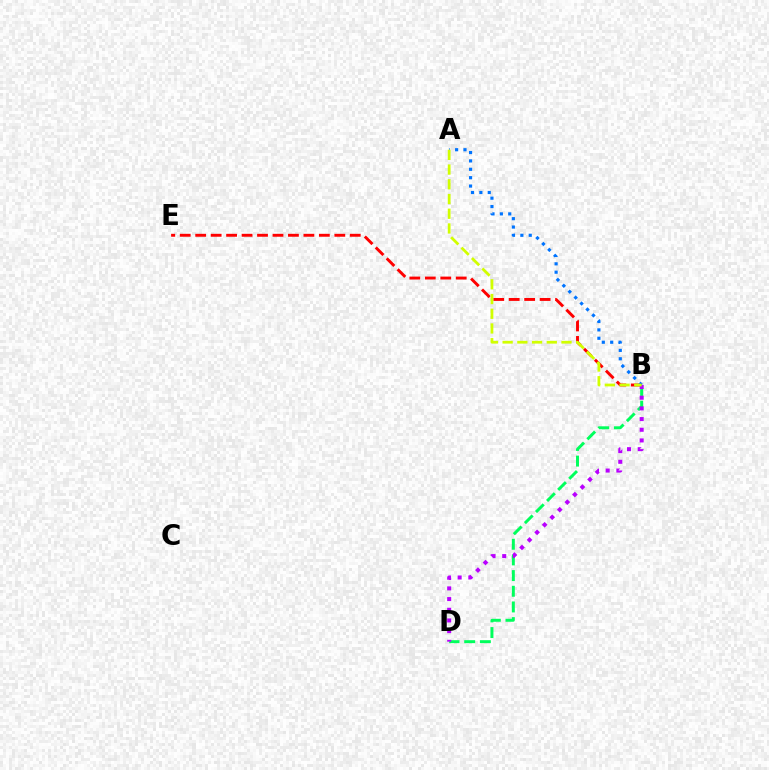{('B', 'D'): [{'color': '#00ff5c', 'line_style': 'dashed', 'thickness': 2.13}, {'color': '#b900ff', 'line_style': 'dotted', 'thickness': 2.9}], ('B', 'E'): [{'color': '#ff0000', 'line_style': 'dashed', 'thickness': 2.1}], ('A', 'B'): [{'color': '#0074ff', 'line_style': 'dotted', 'thickness': 2.28}, {'color': '#d1ff00', 'line_style': 'dashed', 'thickness': 2.0}]}